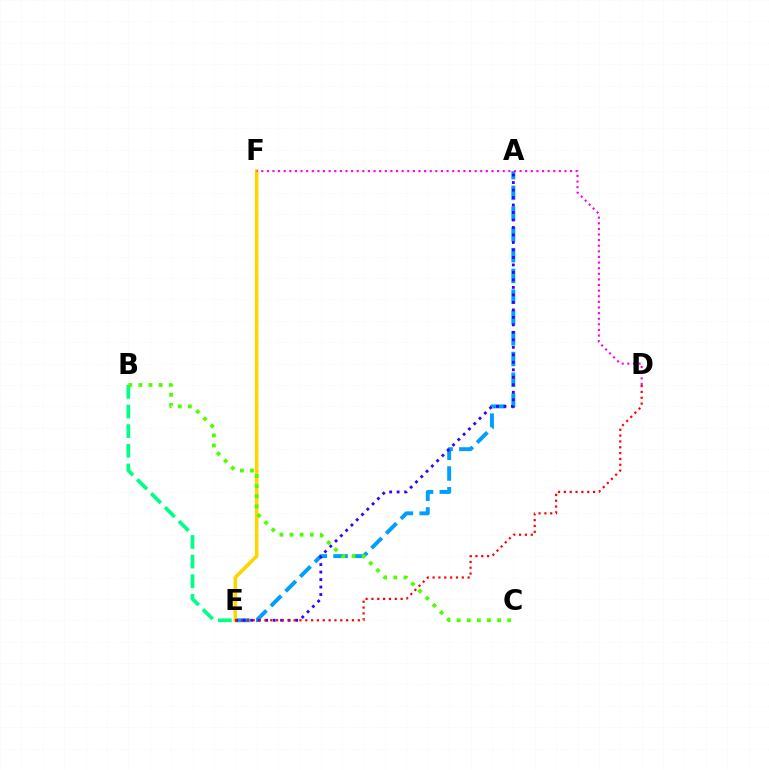{('A', 'E'): [{'color': '#009eff', 'line_style': 'dashed', 'thickness': 2.82}, {'color': '#3700ff', 'line_style': 'dotted', 'thickness': 2.03}], ('E', 'F'): [{'color': '#ffd500', 'line_style': 'solid', 'thickness': 2.58}], ('B', 'E'): [{'color': '#00ff86', 'line_style': 'dashed', 'thickness': 2.67}], ('D', 'F'): [{'color': '#ff00ed', 'line_style': 'dotted', 'thickness': 1.53}], ('B', 'C'): [{'color': '#4fff00', 'line_style': 'dotted', 'thickness': 2.75}], ('D', 'E'): [{'color': '#ff0000', 'line_style': 'dotted', 'thickness': 1.59}]}